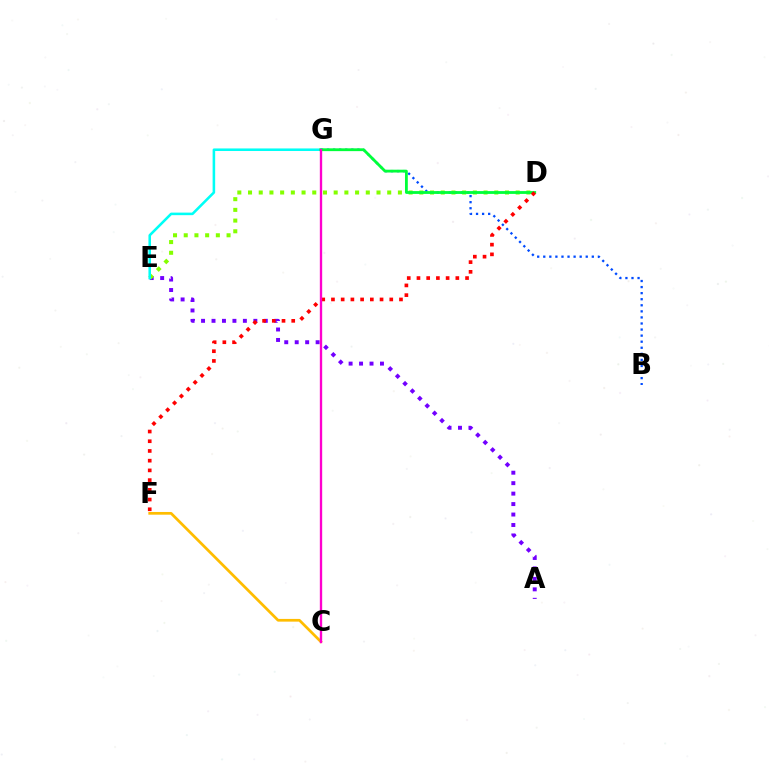{('B', 'G'): [{'color': '#004bff', 'line_style': 'dotted', 'thickness': 1.65}], ('A', 'E'): [{'color': '#7200ff', 'line_style': 'dotted', 'thickness': 2.84}], ('D', 'E'): [{'color': '#84ff00', 'line_style': 'dotted', 'thickness': 2.91}], ('E', 'G'): [{'color': '#00fff6', 'line_style': 'solid', 'thickness': 1.84}], ('D', 'G'): [{'color': '#00ff39', 'line_style': 'solid', 'thickness': 2.03}], ('D', 'F'): [{'color': '#ff0000', 'line_style': 'dotted', 'thickness': 2.64}], ('C', 'F'): [{'color': '#ffbd00', 'line_style': 'solid', 'thickness': 1.96}], ('C', 'G'): [{'color': '#ff00cf', 'line_style': 'solid', 'thickness': 1.69}]}